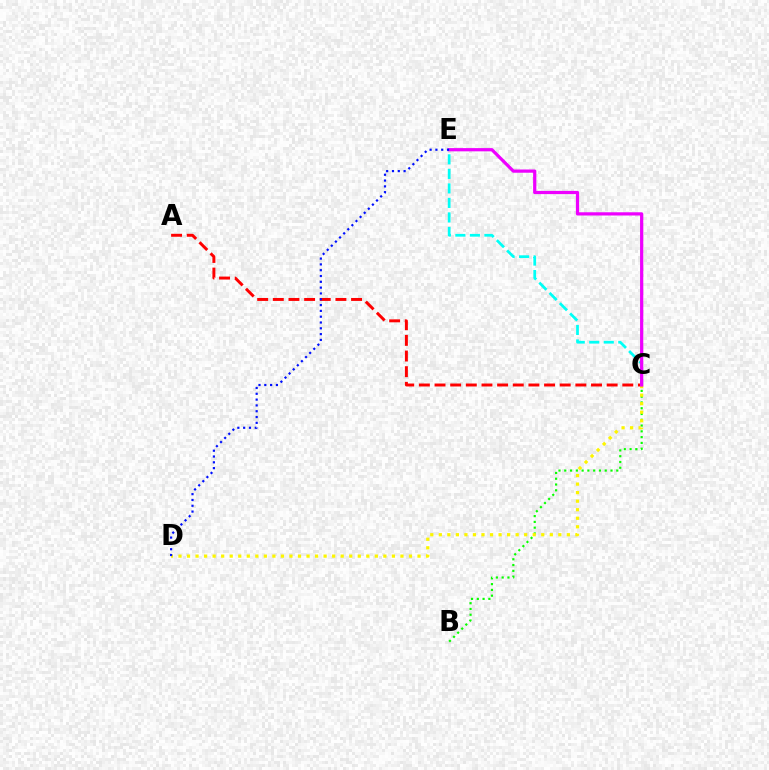{('B', 'C'): [{'color': '#08ff00', 'line_style': 'dotted', 'thickness': 1.57}], ('A', 'C'): [{'color': '#ff0000', 'line_style': 'dashed', 'thickness': 2.13}], ('C', 'D'): [{'color': '#fcf500', 'line_style': 'dotted', 'thickness': 2.32}], ('C', 'E'): [{'color': '#00fff6', 'line_style': 'dashed', 'thickness': 1.97}, {'color': '#ee00ff', 'line_style': 'solid', 'thickness': 2.32}], ('D', 'E'): [{'color': '#0010ff', 'line_style': 'dotted', 'thickness': 1.58}]}